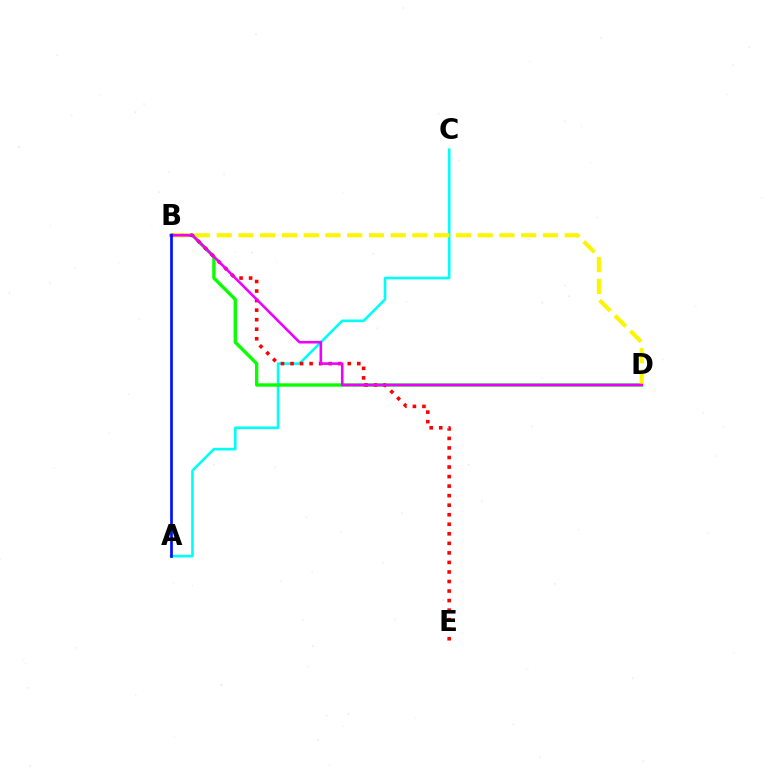{('A', 'C'): [{'color': '#00fff6', 'line_style': 'solid', 'thickness': 1.9}], ('B', 'D'): [{'color': '#08ff00', 'line_style': 'solid', 'thickness': 2.4}, {'color': '#fcf500', 'line_style': 'dashed', 'thickness': 2.95}, {'color': '#ee00ff', 'line_style': 'solid', 'thickness': 1.87}], ('B', 'E'): [{'color': '#ff0000', 'line_style': 'dotted', 'thickness': 2.59}], ('A', 'B'): [{'color': '#0010ff', 'line_style': 'solid', 'thickness': 1.94}]}